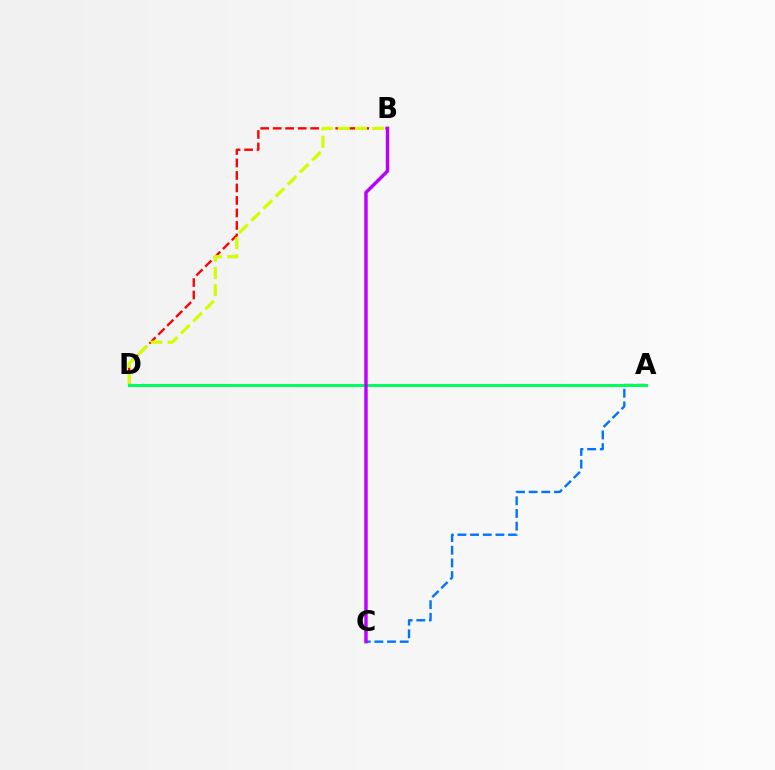{('B', 'D'): [{'color': '#ff0000', 'line_style': 'dashed', 'thickness': 1.7}, {'color': '#d1ff00', 'line_style': 'dashed', 'thickness': 2.33}], ('A', 'C'): [{'color': '#0074ff', 'line_style': 'dashed', 'thickness': 1.72}], ('A', 'D'): [{'color': '#00ff5c', 'line_style': 'solid', 'thickness': 2.15}], ('B', 'C'): [{'color': '#b900ff', 'line_style': 'solid', 'thickness': 2.46}]}